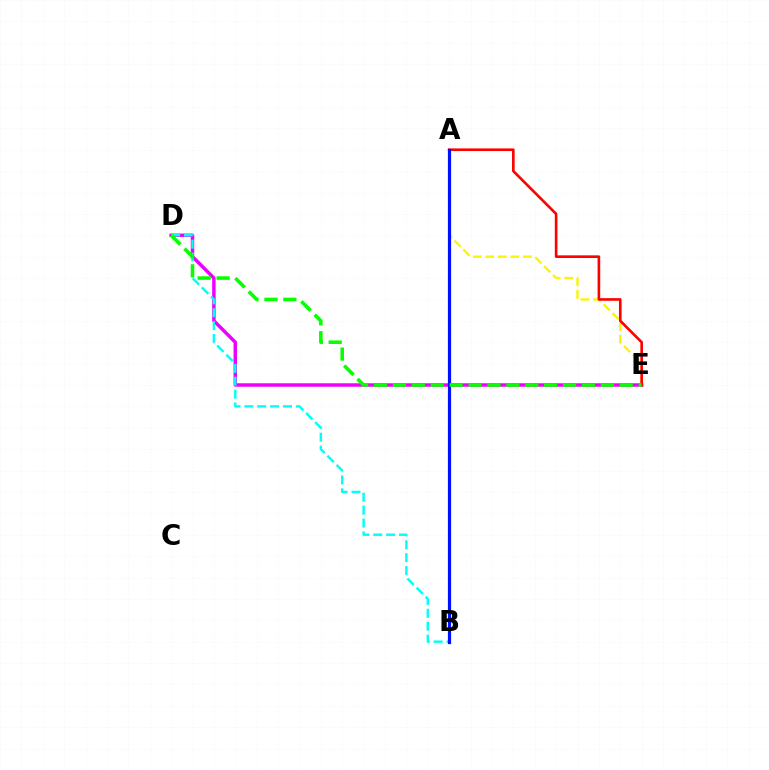{('D', 'E'): [{'color': '#ee00ff', 'line_style': 'solid', 'thickness': 2.5}, {'color': '#08ff00', 'line_style': 'dashed', 'thickness': 2.57}], ('B', 'D'): [{'color': '#00fff6', 'line_style': 'dashed', 'thickness': 1.75}], ('A', 'E'): [{'color': '#fcf500', 'line_style': 'dashed', 'thickness': 1.7}, {'color': '#ff0000', 'line_style': 'solid', 'thickness': 1.9}], ('A', 'B'): [{'color': '#0010ff', 'line_style': 'solid', 'thickness': 2.29}]}